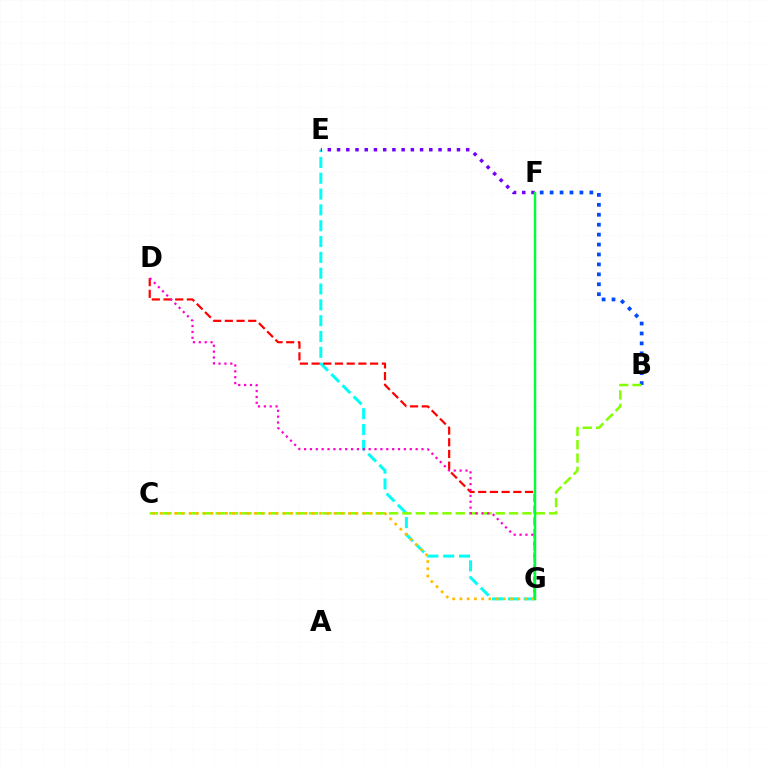{('E', 'G'): [{'color': '#00fff6', 'line_style': 'dashed', 'thickness': 2.15}], ('D', 'G'): [{'color': '#ff0000', 'line_style': 'dashed', 'thickness': 1.59}, {'color': '#ff00cf', 'line_style': 'dotted', 'thickness': 1.6}], ('B', 'F'): [{'color': '#004bff', 'line_style': 'dotted', 'thickness': 2.7}], ('B', 'C'): [{'color': '#84ff00', 'line_style': 'dashed', 'thickness': 1.81}], ('C', 'G'): [{'color': '#ffbd00', 'line_style': 'dotted', 'thickness': 1.97}], ('E', 'F'): [{'color': '#7200ff', 'line_style': 'dotted', 'thickness': 2.51}], ('F', 'G'): [{'color': '#00ff39', 'line_style': 'solid', 'thickness': 1.76}]}